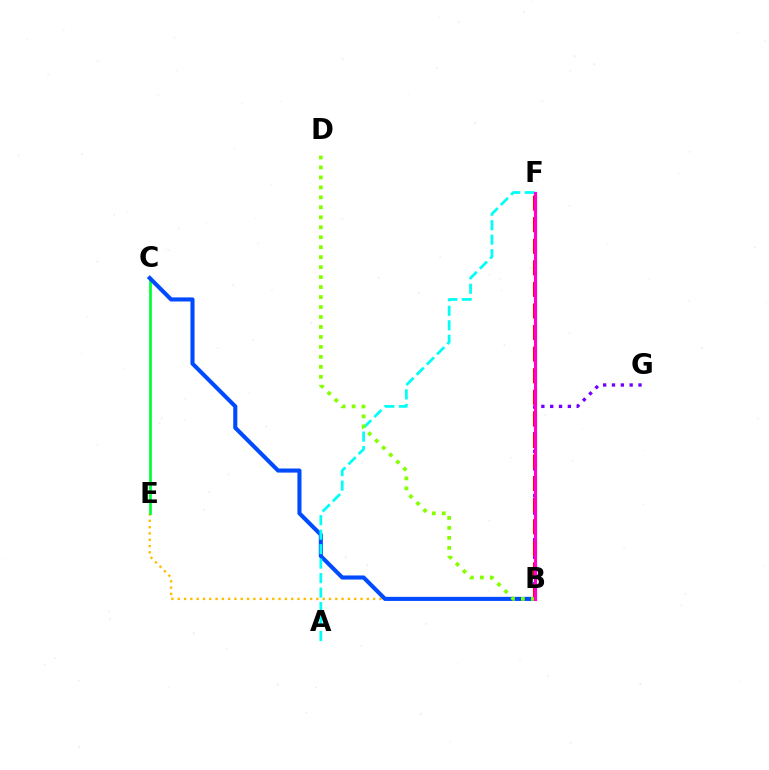{('B', 'E'): [{'color': '#ffbd00', 'line_style': 'dotted', 'thickness': 1.71}], ('C', 'E'): [{'color': '#00ff39', 'line_style': 'solid', 'thickness': 1.97}], ('B', 'C'): [{'color': '#004bff', 'line_style': 'solid', 'thickness': 2.94}], ('B', 'G'): [{'color': '#7200ff', 'line_style': 'dotted', 'thickness': 2.4}], ('B', 'F'): [{'color': '#ff0000', 'line_style': 'dashed', 'thickness': 2.93}, {'color': '#ff00cf', 'line_style': 'solid', 'thickness': 2.25}], ('A', 'F'): [{'color': '#00fff6', 'line_style': 'dashed', 'thickness': 1.97}], ('B', 'D'): [{'color': '#84ff00', 'line_style': 'dotted', 'thickness': 2.71}]}